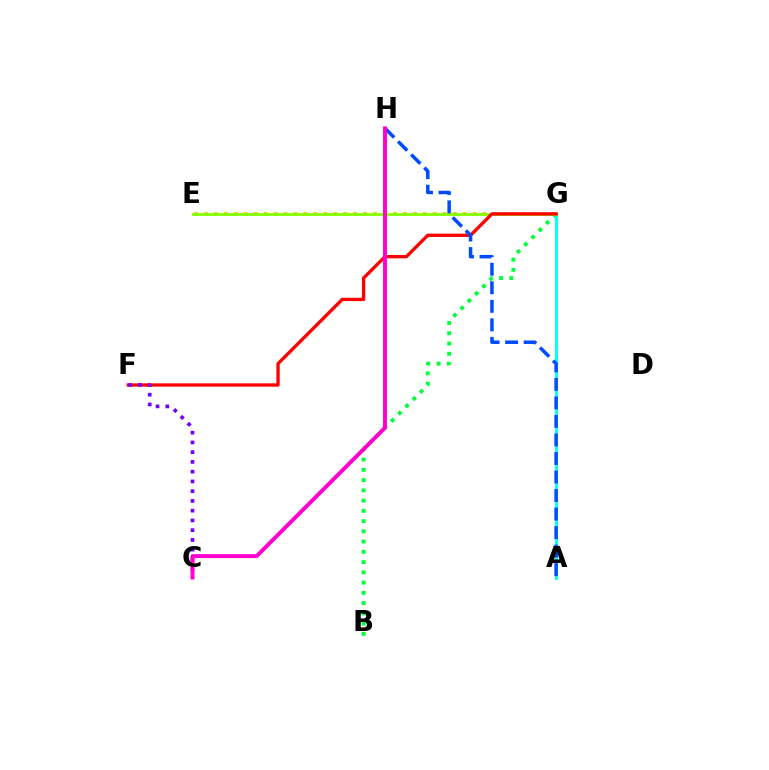{('E', 'G'): [{'color': '#ffbd00', 'line_style': 'dotted', 'thickness': 2.7}, {'color': '#84ff00', 'line_style': 'solid', 'thickness': 2.02}], ('B', 'G'): [{'color': '#00ff39', 'line_style': 'dotted', 'thickness': 2.79}], ('A', 'G'): [{'color': '#00fff6', 'line_style': 'solid', 'thickness': 2.1}], ('F', 'G'): [{'color': '#ff0000', 'line_style': 'solid', 'thickness': 2.39}], ('C', 'F'): [{'color': '#7200ff', 'line_style': 'dotted', 'thickness': 2.65}], ('A', 'H'): [{'color': '#004bff', 'line_style': 'dashed', 'thickness': 2.52}], ('C', 'H'): [{'color': '#ff00cf', 'line_style': 'solid', 'thickness': 2.83}]}